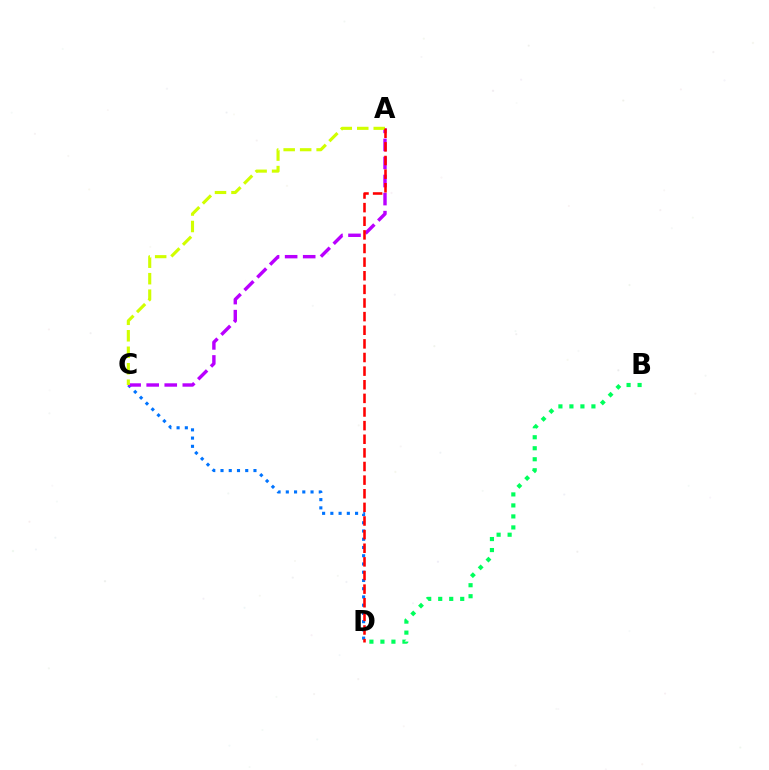{('C', 'D'): [{'color': '#0074ff', 'line_style': 'dotted', 'thickness': 2.24}], ('A', 'C'): [{'color': '#b900ff', 'line_style': 'dashed', 'thickness': 2.45}, {'color': '#d1ff00', 'line_style': 'dashed', 'thickness': 2.24}], ('A', 'D'): [{'color': '#ff0000', 'line_style': 'dashed', 'thickness': 1.85}], ('B', 'D'): [{'color': '#00ff5c', 'line_style': 'dotted', 'thickness': 2.99}]}